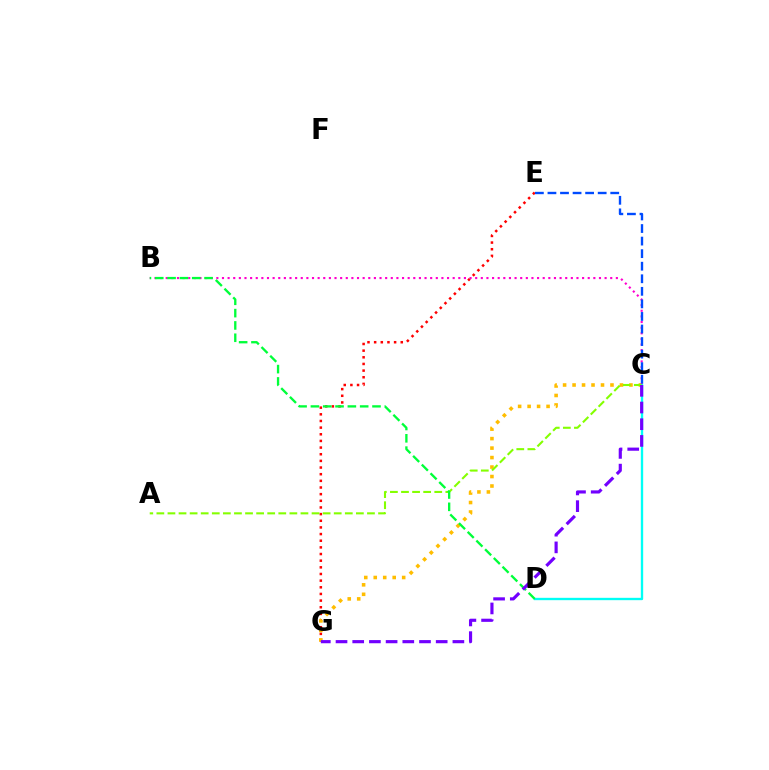{('E', 'G'): [{'color': '#ff0000', 'line_style': 'dotted', 'thickness': 1.81}], ('C', 'G'): [{'color': '#ffbd00', 'line_style': 'dotted', 'thickness': 2.58}, {'color': '#7200ff', 'line_style': 'dashed', 'thickness': 2.27}], ('B', 'C'): [{'color': '#ff00cf', 'line_style': 'dotted', 'thickness': 1.53}], ('C', 'D'): [{'color': '#00fff6', 'line_style': 'solid', 'thickness': 1.69}], ('C', 'E'): [{'color': '#004bff', 'line_style': 'dashed', 'thickness': 1.71}], ('A', 'C'): [{'color': '#84ff00', 'line_style': 'dashed', 'thickness': 1.51}], ('B', 'D'): [{'color': '#00ff39', 'line_style': 'dashed', 'thickness': 1.67}]}